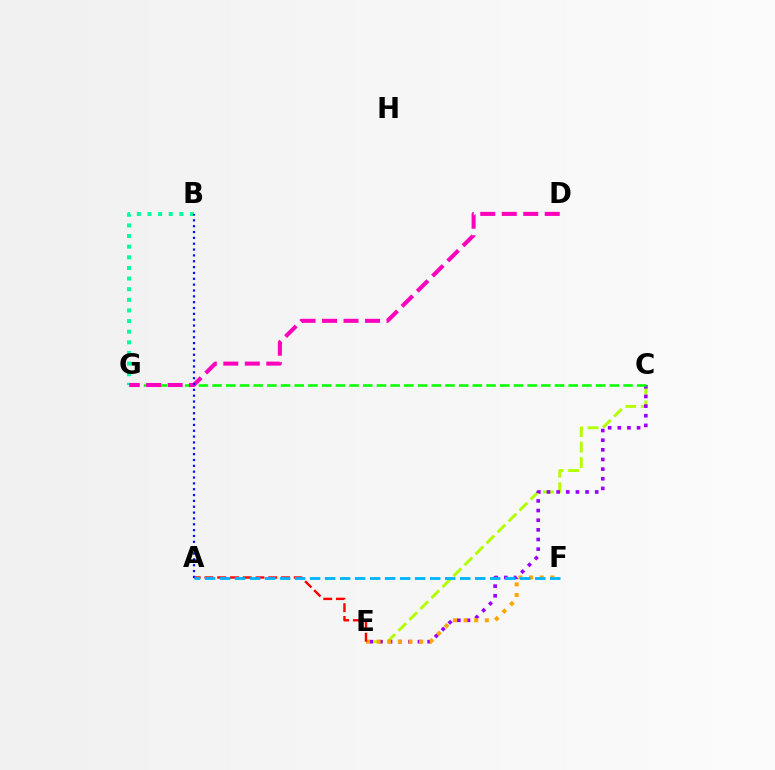{('B', 'G'): [{'color': '#00ff9d', 'line_style': 'dotted', 'thickness': 2.89}], ('C', 'E'): [{'color': '#b3ff00', 'line_style': 'dashed', 'thickness': 2.11}, {'color': '#9b00ff', 'line_style': 'dotted', 'thickness': 2.62}], ('E', 'F'): [{'color': '#ffa500', 'line_style': 'dotted', 'thickness': 2.89}], ('C', 'G'): [{'color': '#08ff00', 'line_style': 'dashed', 'thickness': 1.86}], ('D', 'G'): [{'color': '#ff00bd', 'line_style': 'dashed', 'thickness': 2.92}], ('A', 'E'): [{'color': '#ff0000', 'line_style': 'dashed', 'thickness': 1.73}], ('A', 'B'): [{'color': '#0010ff', 'line_style': 'dotted', 'thickness': 1.59}], ('A', 'F'): [{'color': '#00b5ff', 'line_style': 'dashed', 'thickness': 2.04}]}